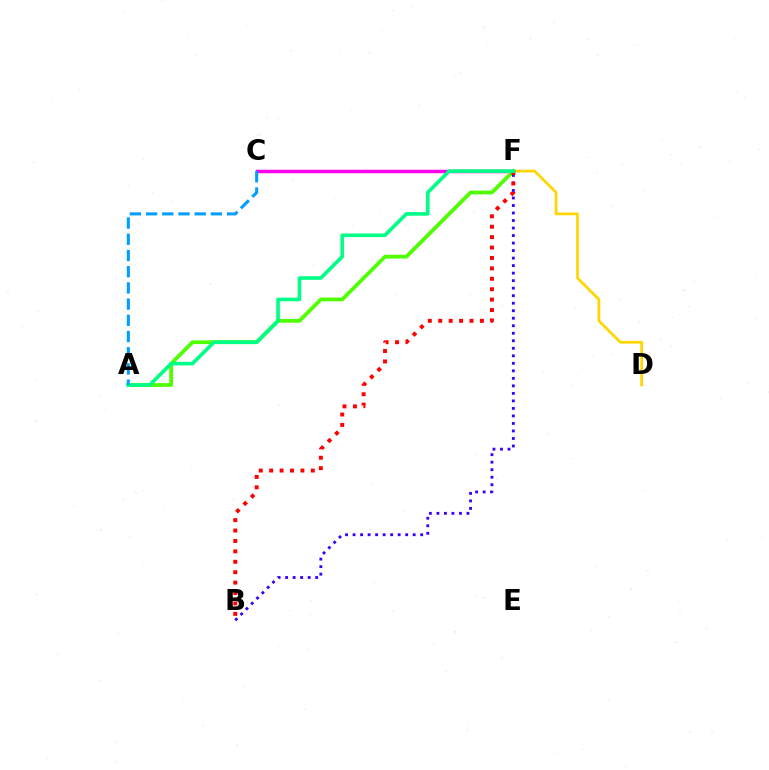{('D', 'F'): [{'color': '#ffd500', 'line_style': 'solid', 'thickness': 1.95}], ('C', 'F'): [{'color': '#ff00ed', 'line_style': 'solid', 'thickness': 2.5}], ('B', 'F'): [{'color': '#3700ff', 'line_style': 'dotted', 'thickness': 2.04}, {'color': '#ff0000', 'line_style': 'dotted', 'thickness': 2.83}], ('A', 'F'): [{'color': '#4fff00', 'line_style': 'solid', 'thickness': 2.71}, {'color': '#00ff86', 'line_style': 'solid', 'thickness': 2.6}], ('A', 'C'): [{'color': '#009eff', 'line_style': 'dashed', 'thickness': 2.2}]}